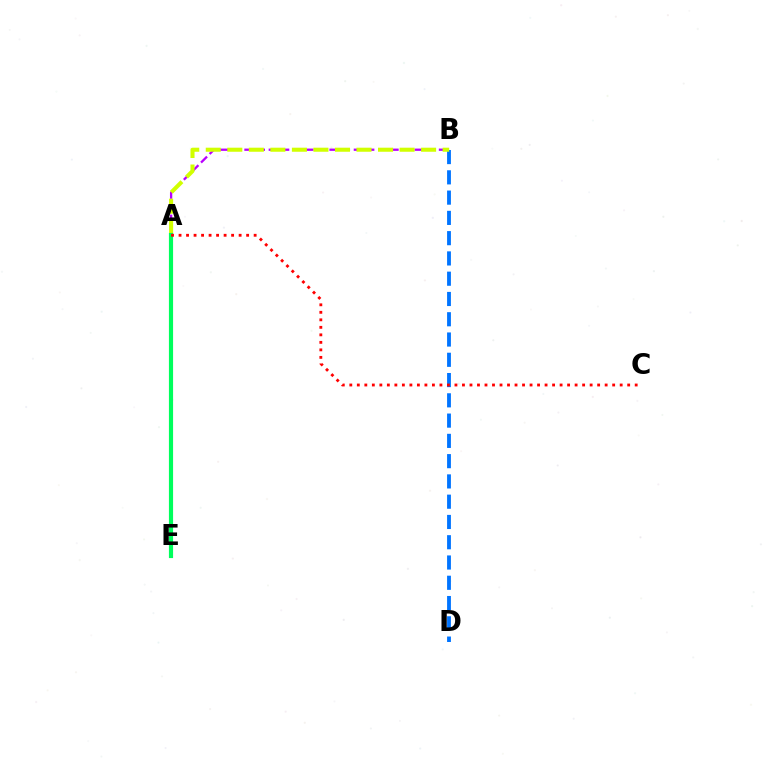{('A', 'B'): [{'color': '#b900ff', 'line_style': 'dashed', 'thickness': 1.65}, {'color': '#d1ff00', 'line_style': 'dashed', 'thickness': 2.93}], ('B', 'D'): [{'color': '#0074ff', 'line_style': 'dashed', 'thickness': 2.75}], ('A', 'E'): [{'color': '#00ff5c', 'line_style': 'solid', 'thickness': 3.0}], ('A', 'C'): [{'color': '#ff0000', 'line_style': 'dotted', 'thickness': 2.04}]}